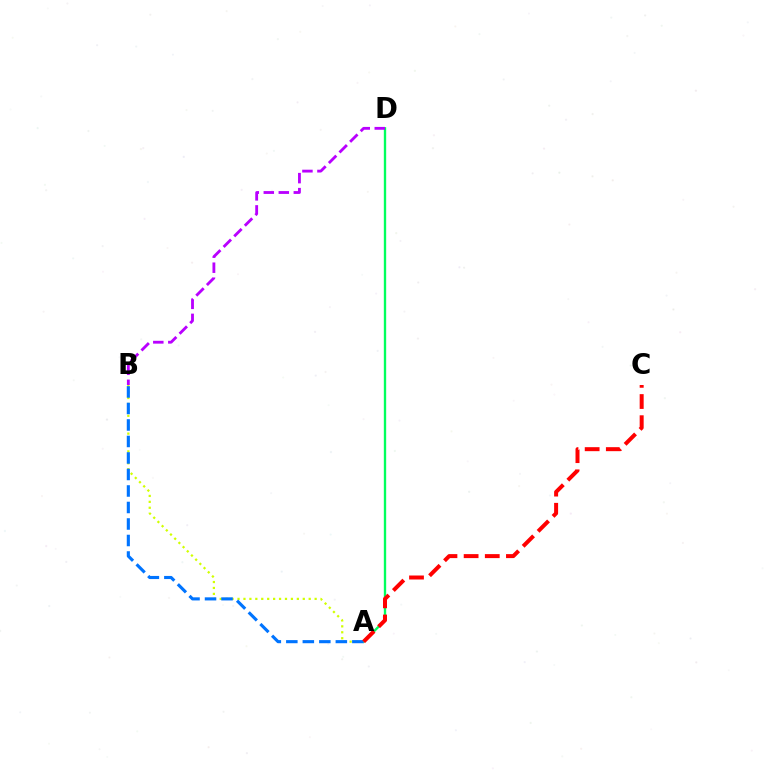{('A', 'D'): [{'color': '#00ff5c', 'line_style': 'solid', 'thickness': 1.69}], ('A', 'B'): [{'color': '#d1ff00', 'line_style': 'dotted', 'thickness': 1.61}, {'color': '#0074ff', 'line_style': 'dashed', 'thickness': 2.24}], ('B', 'D'): [{'color': '#b900ff', 'line_style': 'dashed', 'thickness': 2.04}], ('A', 'C'): [{'color': '#ff0000', 'line_style': 'dashed', 'thickness': 2.87}]}